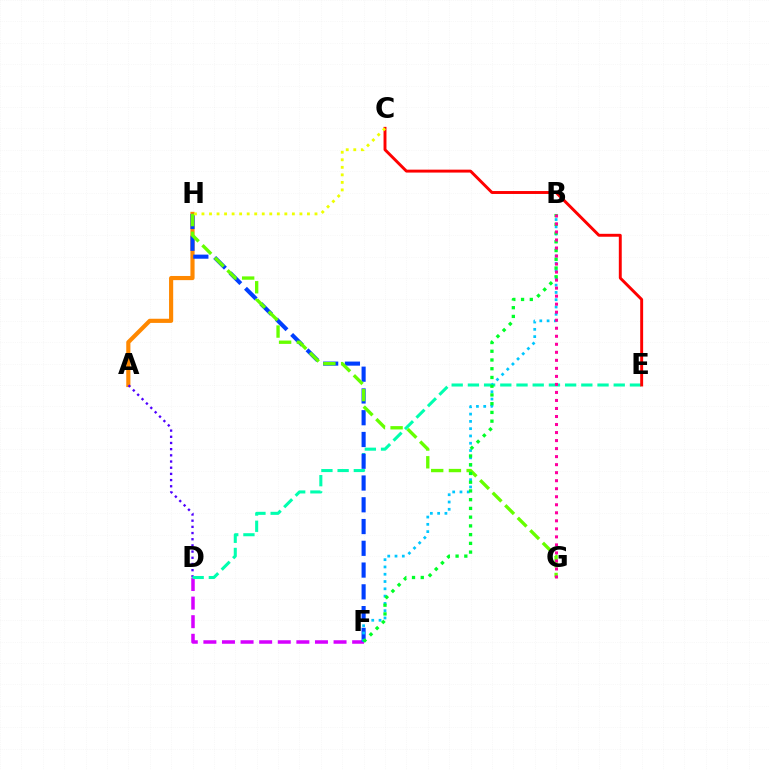{('A', 'H'): [{'color': '#ff8800', 'line_style': 'solid', 'thickness': 2.99}], ('D', 'F'): [{'color': '#d600ff', 'line_style': 'dashed', 'thickness': 2.53}], ('A', 'D'): [{'color': '#4f00ff', 'line_style': 'dotted', 'thickness': 1.68}], ('D', 'E'): [{'color': '#00ffaf', 'line_style': 'dashed', 'thickness': 2.2}], ('F', 'H'): [{'color': '#003fff', 'line_style': 'dashed', 'thickness': 2.96}], ('C', 'E'): [{'color': '#ff0000', 'line_style': 'solid', 'thickness': 2.1}], ('B', 'F'): [{'color': '#00c7ff', 'line_style': 'dotted', 'thickness': 1.98}, {'color': '#00ff27', 'line_style': 'dotted', 'thickness': 2.37}], ('G', 'H'): [{'color': '#66ff00', 'line_style': 'dashed', 'thickness': 2.41}], ('B', 'G'): [{'color': '#ff00a0', 'line_style': 'dotted', 'thickness': 2.18}], ('C', 'H'): [{'color': '#eeff00', 'line_style': 'dotted', 'thickness': 2.05}]}